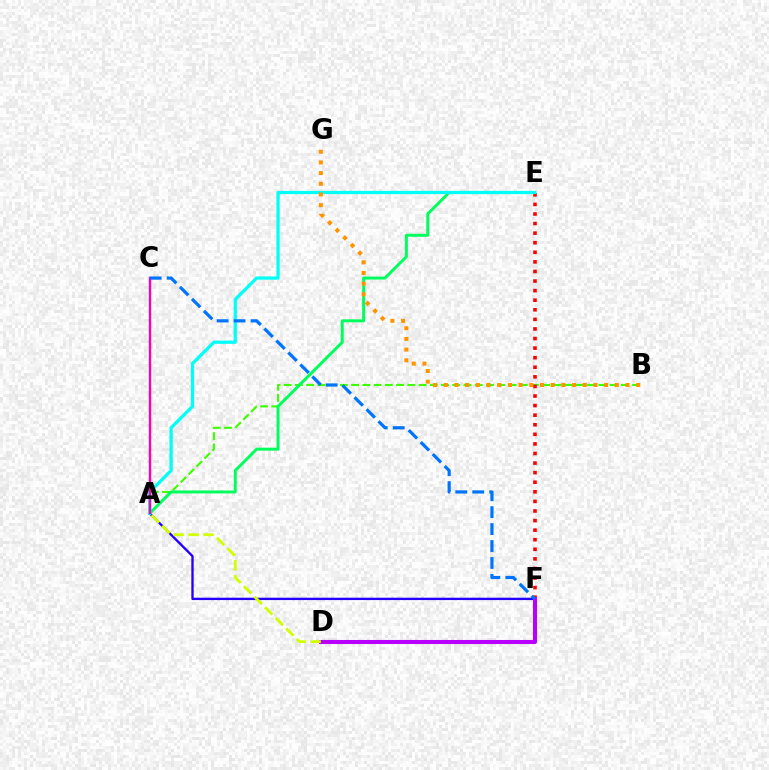{('A', 'B'): [{'color': '#3dff00', 'line_style': 'dashed', 'thickness': 1.53}], ('A', 'F'): [{'color': '#2500ff', 'line_style': 'solid', 'thickness': 1.69}], ('E', 'F'): [{'color': '#ff0000', 'line_style': 'dotted', 'thickness': 2.6}], ('A', 'E'): [{'color': '#00ff5c', 'line_style': 'solid', 'thickness': 2.13}, {'color': '#00fff6', 'line_style': 'solid', 'thickness': 2.34}], ('A', 'C'): [{'color': '#ff00ac', 'line_style': 'solid', 'thickness': 1.72}], ('B', 'G'): [{'color': '#ff9400', 'line_style': 'dotted', 'thickness': 2.9}], ('D', 'F'): [{'color': '#b900ff', 'line_style': 'solid', 'thickness': 2.93}], ('C', 'F'): [{'color': '#0074ff', 'line_style': 'dashed', 'thickness': 2.3}], ('A', 'D'): [{'color': '#d1ff00', 'line_style': 'dashed', 'thickness': 2.03}]}